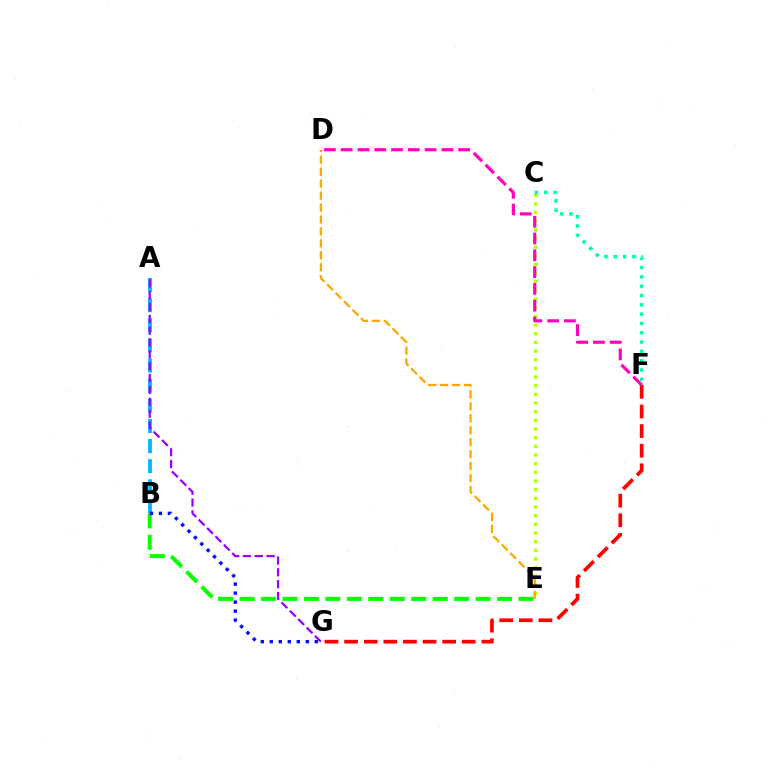{('C', 'E'): [{'color': '#b3ff00', 'line_style': 'dotted', 'thickness': 2.35}], ('C', 'F'): [{'color': '#00ff9d', 'line_style': 'dotted', 'thickness': 2.53}], ('A', 'B'): [{'color': '#00b5ff', 'line_style': 'dashed', 'thickness': 2.73}], ('F', 'G'): [{'color': '#ff0000', 'line_style': 'dashed', 'thickness': 2.66}], ('D', 'F'): [{'color': '#ff00bd', 'line_style': 'dashed', 'thickness': 2.28}], ('A', 'G'): [{'color': '#9b00ff', 'line_style': 'dashed', 'thickness': 1.61}], ('D', 'E'): [{'color': '#ffa500', 'line_style': 'dashed', 'thickness': 1.62}], ('B', 'E'): [{'color': '#08ff00', 'line_style': 'dashed', 'thickness': 2.92}], ('B', 'G'): [{'color': '#0010ff', 'line_style': 'dotted', 'thickness': 2.45}]}